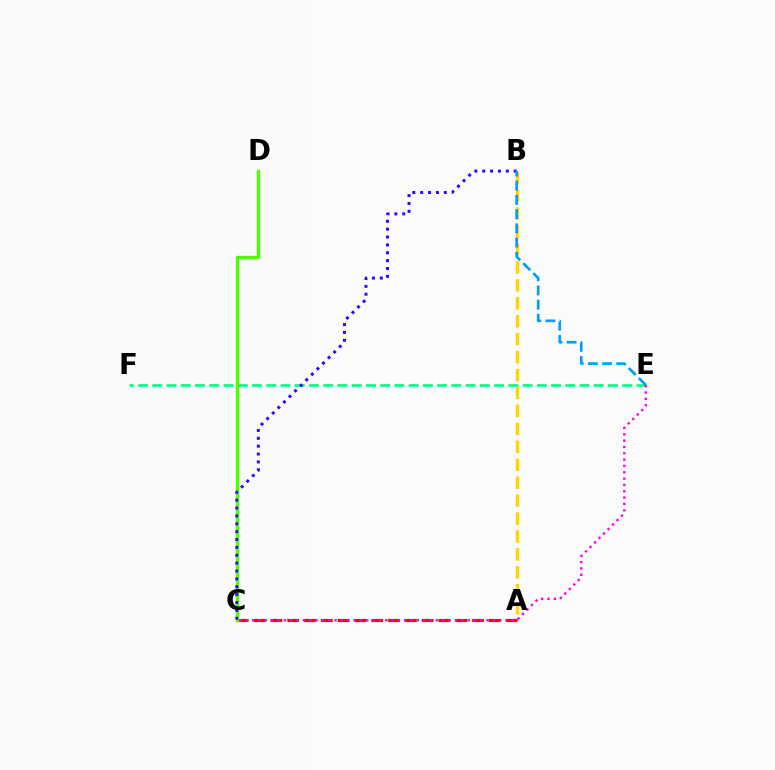{('A', 'B'): [{'color': '#ffd500', 'line_style': 'dashed', 'thickness': 2.44}], ('E', 'F'): [{'color': '#00ff86', 'line_style': 'dashed', 'thickness': 1.93}], ('A', 'C'): [{'color': '#ff0000', 'line_style': 'dashed', 'thickness': 2.28}], ('C', 'E'): [{'color': '#ff00ed', 'line_style': 'dotted', 'thickness': 1.72}], ('C', 'D'): [{'color': '#4fff00', 'line_style': 'solid', 'thickness': 2.44}], ('B', 'C'): [{'color': '#3700ff', 'line_style': 'dotted', 'thickness': 2.14}], ('B', 'E'): [{'color': '#009eff', 'line_style': 'dashed', 'thickness': 1.93}]}